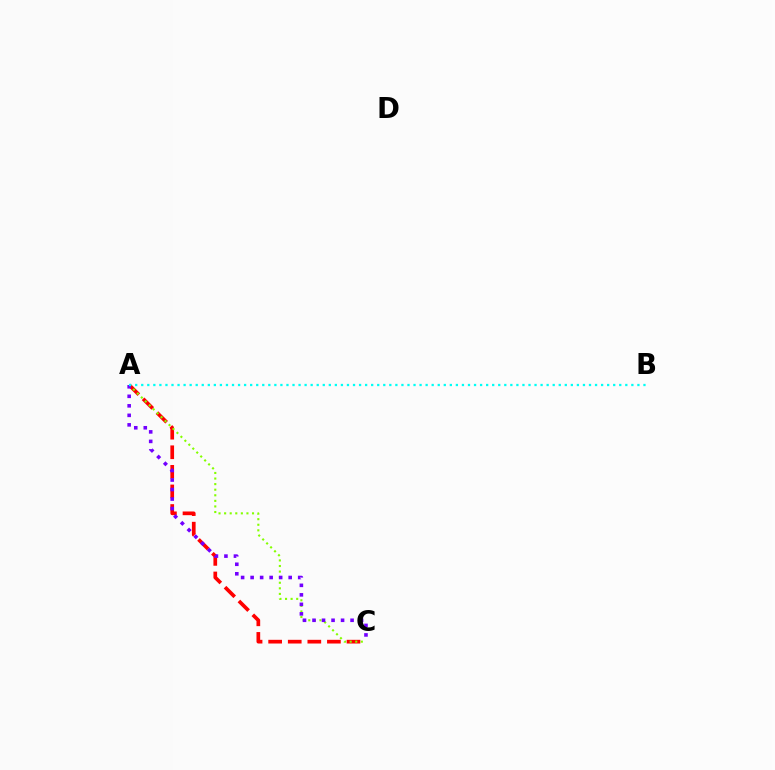{('A', 'C'): [{'color': '#ff0000', 'line_style': 'dashed', 'thickness': 2.66}, {'color': '#84ff00', 'line_style': 'dotted', 'thickness': 1.52}, {'color': '#7200ff', 'line_style': 'dotted', 'thickness': 2.59}], ('A', 'B'): [{'color': '#00fff6', 'line_style': 'dotted', 'thickness': 1.64}]}